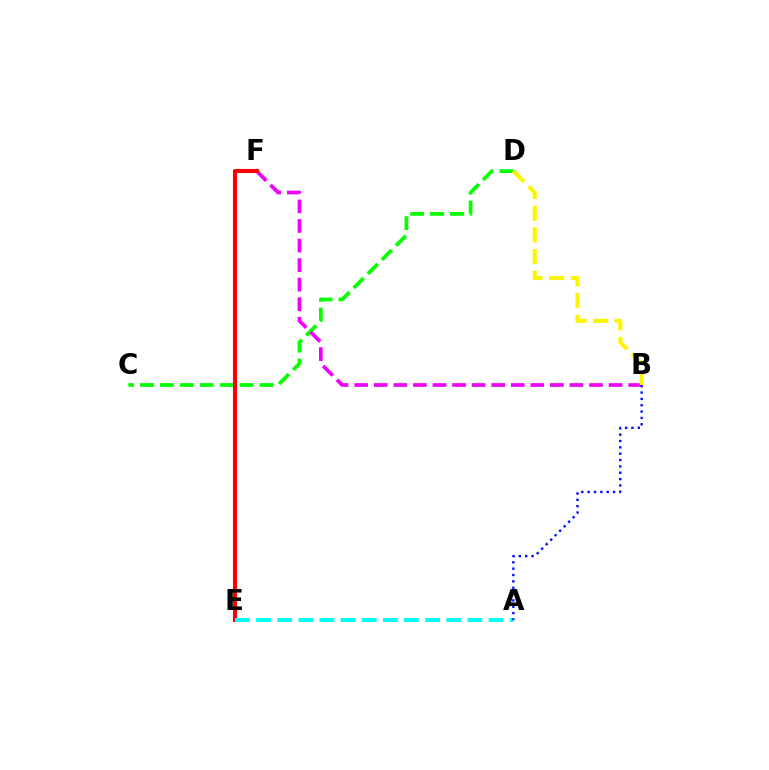{('C', 'D'): [{'color': '#08ff00', 'line_style': 'dashed', 'thickness': 2.71}], ('B', 'F'): [{'color': '#ee00ff', 'line_style': 'dashed', 'thickness': 2.66}], ('B', 'D'): [{'color': '#fcf500', 'line_style': 'dashed', 'thickness': 2.95}], ('E', 'F'): [{'color': '#ff0000', 'line_style': 'solid', 'thickness': 2.93}], ('A', 'E'): [{'color': '#00fff6', 'line_style': 'dashed', 'thickness': 2.87}], ('A', 'B'): [{'color': '#0010ff', 'line_style': 'dotted', 'thickness': 1.73}]}